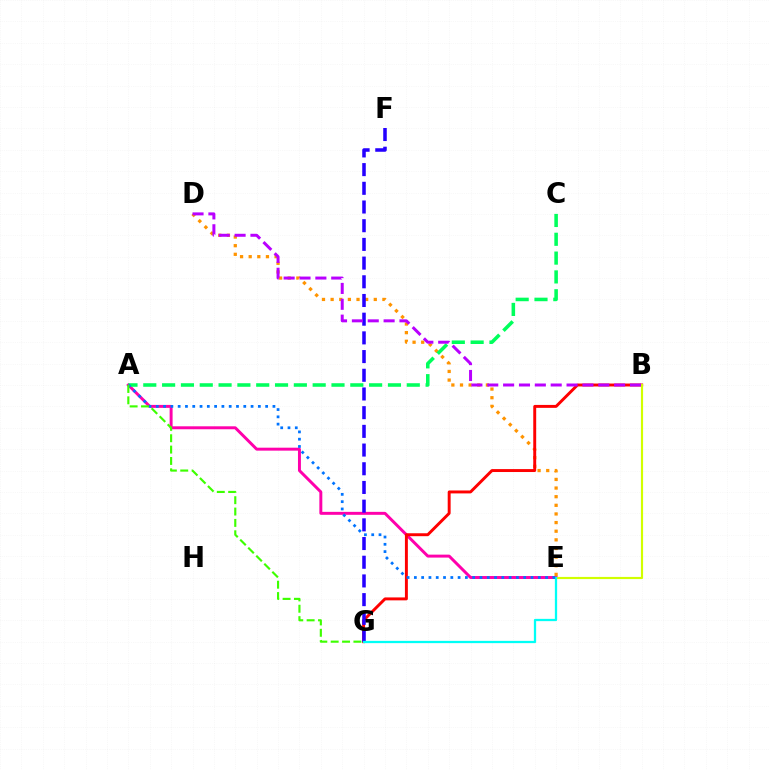{('A', 'E'): [{'color': '#ff00ac', 'line_style': 'solid', 'thickness': 2.13}, {'color': '#0074ff', 'line_style': 'dotted', 'thickness': 1.98}], ('D', 'E'): [{'color': '#ff9400', 'line_style': 'dotted', 'thickness': 2.34}], ('B', 'G'): [{'color': '#ff0000', 'line_style': 'solid', 'thickness': 2.11}], ('F', 'G'): [{'color': '#2500ff', 'line_style': 'dashed', 'thickness': 2.54}], ('A', 'C'): [{'color': '#00ff5c', 'line_style': 'dashed', 'thickness': 2.56}], ('B', 'E'): [{'color': '#d1ff00', 'line_style': 'solid', 'thickness': 1.56}], ('E', 'G'): [{'color': '#00fff6', 'line_style': 'solid', 'thickness': 1.64}], ('B', 'D'): [{'color': '#b900ff', 'line_style': 'dashed', 'thickness': 2.15}], ('A', 'G'): [{'color': '#3dff00', 'line_style': 'dashed', 'thickness': 1.54}]}